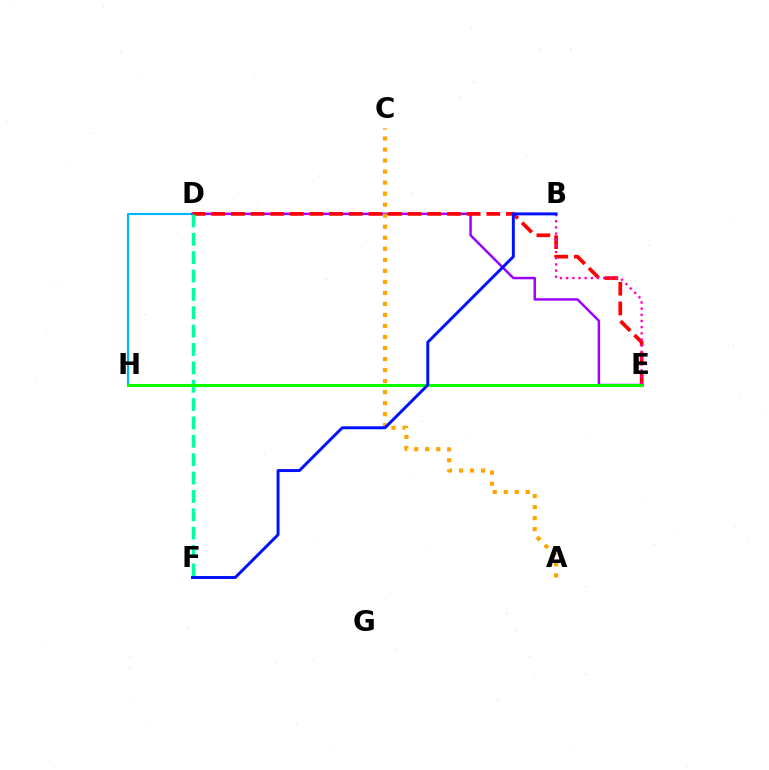{('D', 'H'): [{'color': '#00b5ff', 'line_style': 'solid', 'thickness': 1.55}], ('D', 'E'): [{'color': '#9b00ff', 'line_style': 'solid', 'thickness': 1.76}, {'color': '#ff0000', 'line_style': 'dashed', 'thickness': 2.67}], ('E', 'H'): [{'color': '#b3ff00', 'line_style': 'dashed', 'thickness': 2.03}, {'color': '#08ff00', 'line_style': 'solid', 'thickness': 2.18}], ('A', 'C'): [{'color': '#ffa500', 'line_style': 'dotted', 'thickness': 3.0}], ('D', 'F'): [{'color': '#00ff9d', 'line_style': 'dashed', 'thickness': 2.5}], ('B', 'E'): [{'color': '#ff00bd', 'line_style': 'dotted', 'thickness': 1.68}], ('B', 'F'): [{'color': '#0010ff', 'line_style': 'solid', 'thickness': 2.12}]}